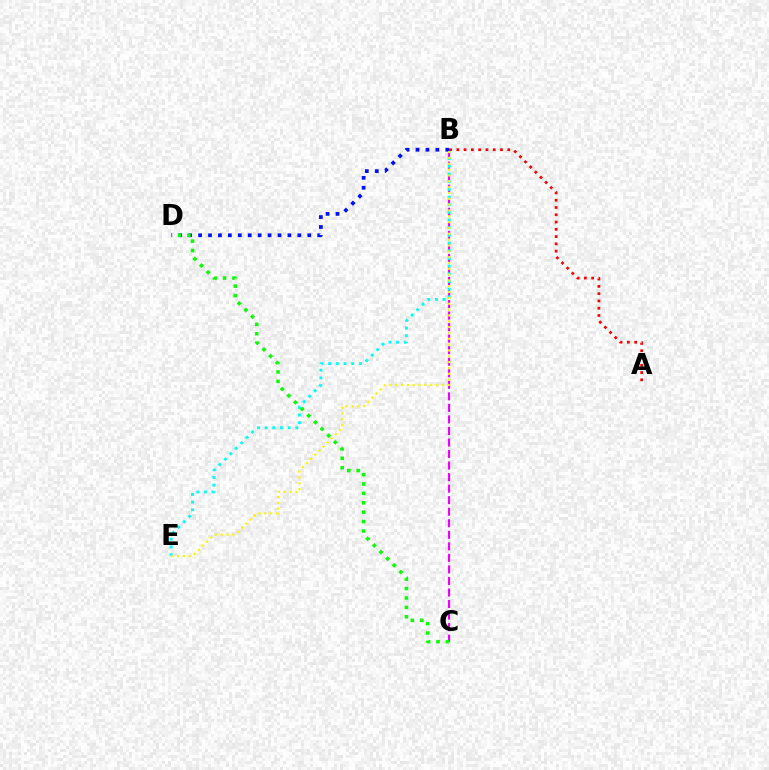{('B', 'C'): [{'color': '#ee00ff', 'line_style': 'dashed', 'thickness': 1.57}], ('B', 'E'): [{'color': '#00fff6', 'line_style': 'dotted', 'thickness': 2.09}, {'color': '#fcf500', 'line_style': 'dotted', 'thickness': 1.58}], ('B', 'D'): [{'color': '#0010ff', 'line_style': 'dotted', 'thickness': 2.7}], ('A', 'B'): [{'color': '#ff0000', 'line_style': 'dotted', 'thickness': 1.98}], ('C', 'D'): [{'color': '#08ff00', 'line_style': 'dotted', 'thickness': 2.56}]}